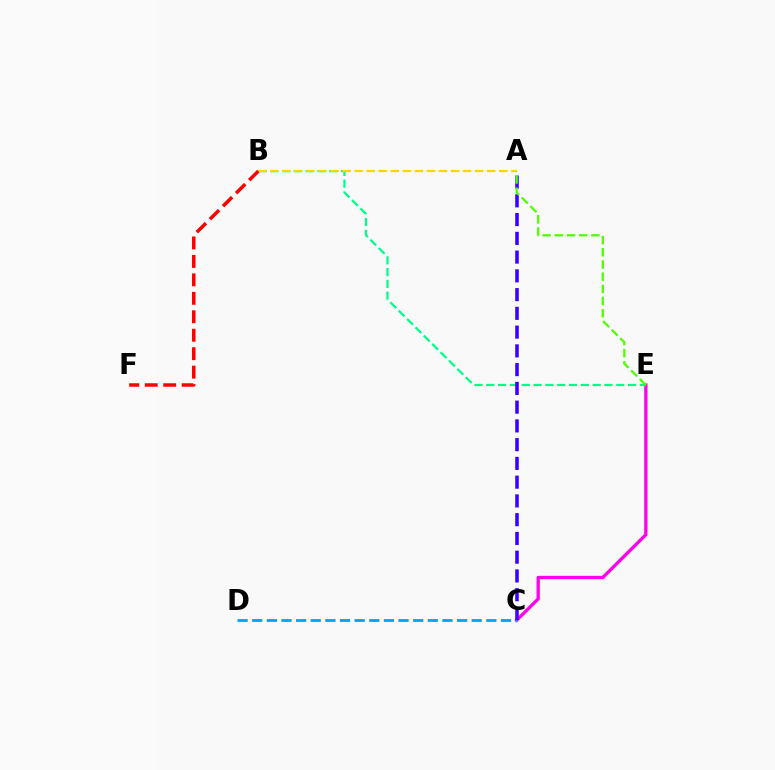{('C', 'E'): [{'color': '#ff00ed', 'line_style': 'solid', 'thickness': 2.36}], ('B', 'E'): [{'color': '#00ff86', 'line_style': 'dashed', 'thickness': 1.61}], ('A', 'B'): [{'color': '#ffd500', 'line_style': 'dashed', 'thickness': 1.64}], ('C', 'D'): [{'color': '#009eff', 'line_style': 'dashed', 'thickness': 1.99}], ('A', 'C'): [{'color': '#3700ff', 'line_style': 'dashed', 'thickness': 2.55}], ('B', 'F'): [{'color': '#ff0000', 'line_style': 'dashed', 'thickness': 2.51}], ('A', 'E'): [{'color': '#4fff00', 'line_style': 'dashed', 'thickness': 1.66}]}